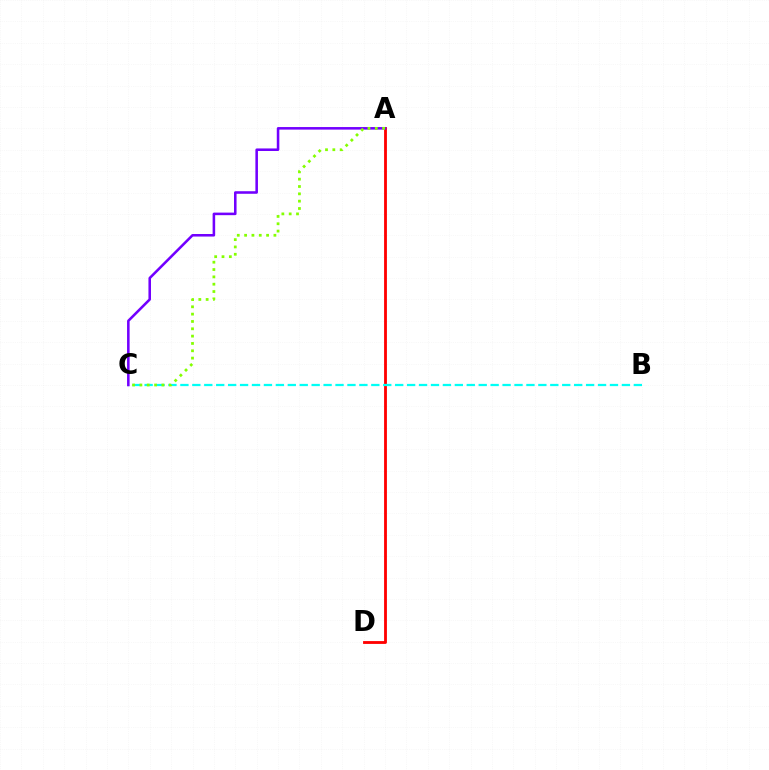{('A', 'D'): [{'color': '#ff0000', 'line_style': 'solid', 'thickness': 2.04}], ('B', 'C'): [{'color': '#00fff6', 'line_style': 'dashed', 'thickness': 1.62}], ('A', 'C'): [{'color': '#7200ff', 'line_style': 'solid', 'thickness': 1.84}, {'color': '#84ff00', 'line_style': 'dotted', 'thickness': 1.99}]}